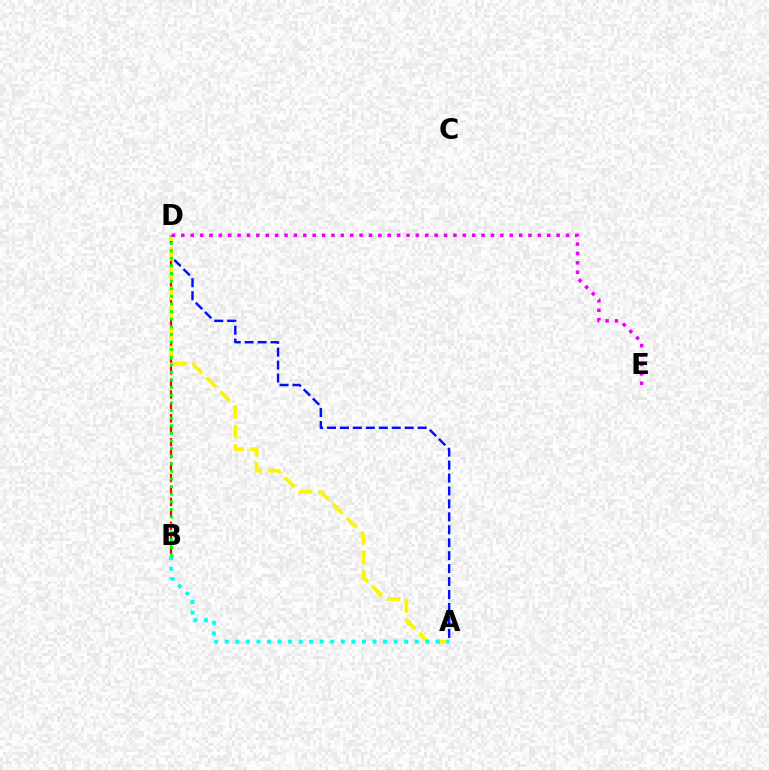{('B', 'D'): [{'color': '#ff0000', 'line_style': 'dashed', 'thickness': 1.62}, {'color': '#08ff00', 'line_style': 'dotted', 'thickness': 2.07}], ('A', 'D'): [{'color': '#0010ff', 'line_style': 'dashed', 'thickness': 1.76}, {'color': '#fcf500', 'line_style': 'dashed', 'thickness': 2.68}], ('A', 'B'): [{'color': '#00fff6', 'line_style': 'dotted', 'thickness': 2.87}], ('D', 'E'): [{'color': '#ee00ff', 'line_style': 'dotted', 'thickness': 2.55}]}